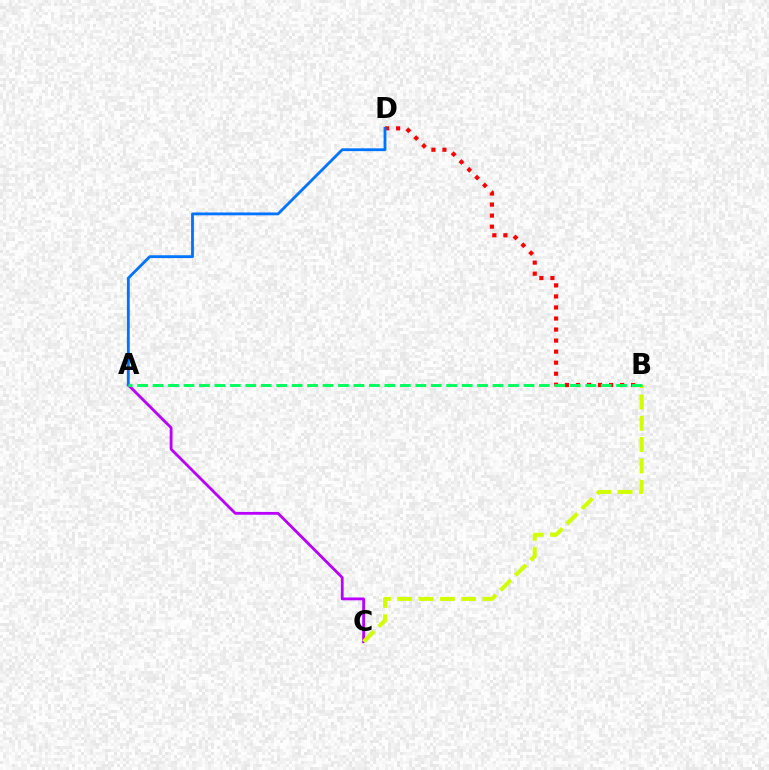{('B', 'D'): [{'color': '#ff0000', 'line_style': 'dotted', 'thickness': 3.0}], ('A', 'C'): [{'color': '#b900ff', 'line_style': 'solid', 'thickness': 2.02}], ('B', 'C'): [{'color': '#d1ff00', 'line_style': 'dashed', 'thickness': 2.9}], ('A', 'D'): [{'color': '#0074ff', 'line_style': 'solid', 'thickness': 2.04}], ('A', 'B'): [{'color': '#00ff5c', 'line_style': 'dashed', 'thickness': 2.1}]}